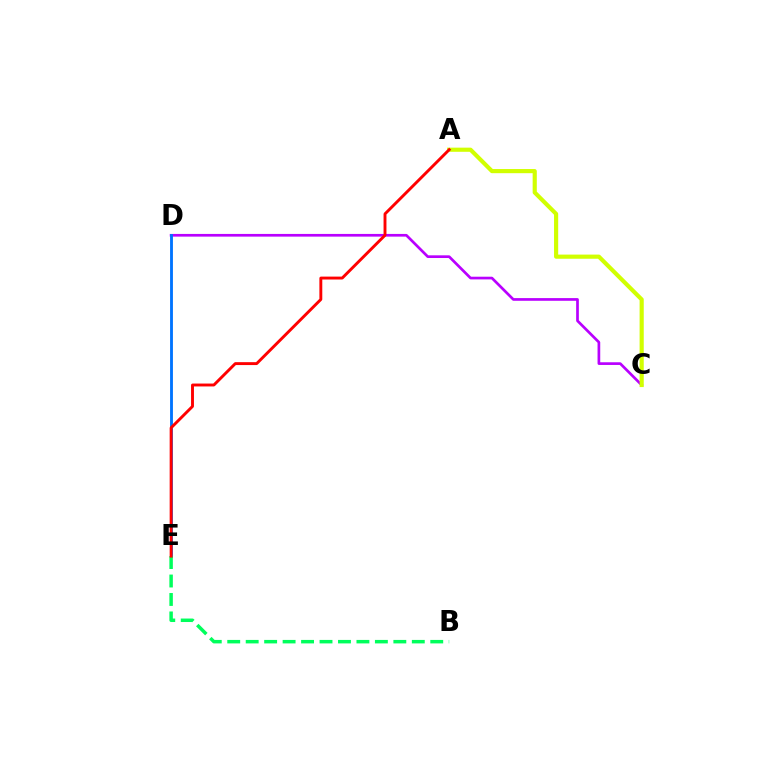{('C', 'D'): [{'color': '#b900ff', 'line_style': 'solid', 'thickness': 1.94}], ('D', 'E'): [{'color': '#0074ff', 'line_style': 'solid', 'thickness': 2.05}], ('A', 'C'): [{'color': '#d1ff00', 'line_style': 'solid', 'thickness': 2.99}], ('B', 'E'): [{'color': '#00ff5c', 'line_style': 'dashed', 'thickness': 2.51}], ('A', 'E'): [{'color': '#ff0000', 'line_style': 'solid', 'thickness': 2.09}]}